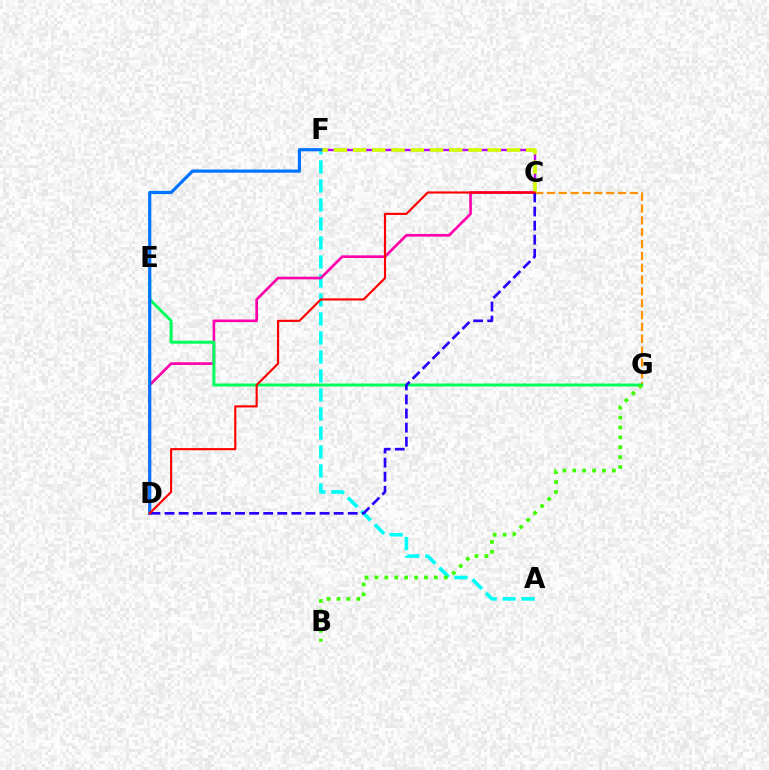{('C', 'G'): [{'color': '#ff9400', 'line_style': 'dashed', 'thickness': 1.61}], ('A', 'F'): [{'color': '#00fff6', 'line_style': 'dashed', 'thickness': 2.58}], ('C', 'F'): [{'color': '#b900ff', 'line_style': 'solid', 'thickness': 1.71}, {'color': '#d1ff00', 'line_style': 'dashed', 'thickness': 2.61}], ('C', 'D'): [{'color': '#ff00ac', 'line_style': 'solid', 'thickness': 1.91}, {'color': '#2500ff', 'line_style': 'dashed', 'thickness': 1.91}, {'color': '#ff0000', 'line_style': 'solid', 'thickness': 1.55}], ('E', 'G'): [{'color': '#00ff5c', 'line_style': 'solid', 'thickness': 2.15}], ('B', 'G'): [{'color': '#3dff00', 'line_style': 'dotted', 'thickness': 2.69}], ('D', 'F'): [{'color': '#0074ff', 'line_style': 'solid', 'thickness': 2.29}]}